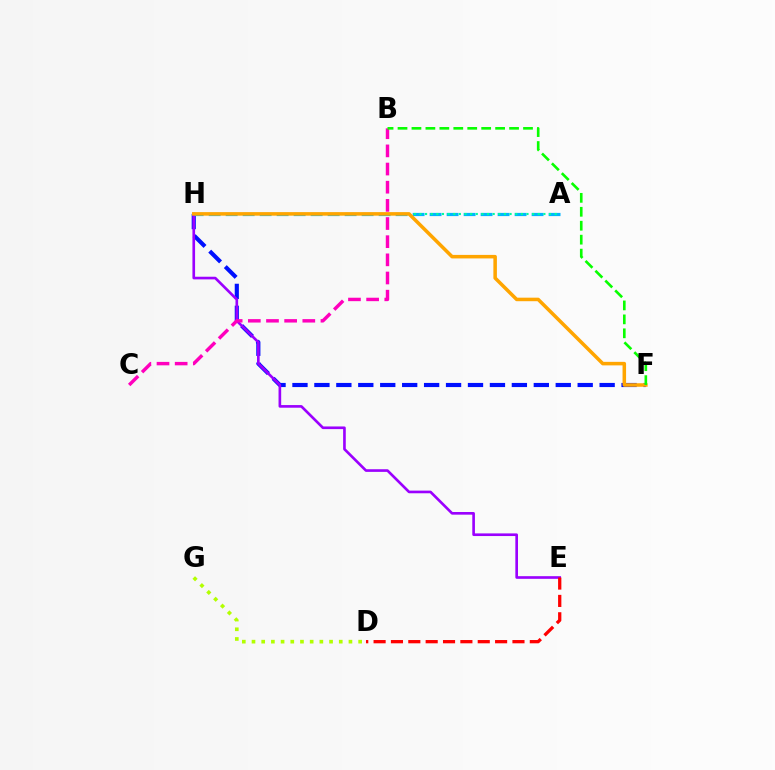{('F', 'H'): [{'color': '#0010ff', 'line_style': 'dashed', 'thickness': 2.98}, {'color': '#ffa500', 'line_style': 'solid', 'thickness': 2.54}], ('E', 'H'): [{'color': '#9b00ff', 'line_style': 'solid', 'thickness': 1.91}], ('A', 'H'): [{'color': '#00b5ff', 'line_style': 'dashed', 'thickness': 2.31}, {'color': '#00ff9d', 'line_style': 'dotted', 'thickness': 1.53}], ('B', 'C'): [{'color': '#ff00bd', 'line_style': 'dashed', 'thickness': 2.47}], ('D', 'G'): [{'color': '#b3ff00', 'line_style': 'dotted', 'thickness': 2.63}], ('D', 'E'): [{'color': '#ff0000', 'line_style': 'dashed', 'thickness': 2.36}], ('B', 'F'): [{'color': '#08ff00', 'line_style': 'dashed', 'thickness': 1.89}]}